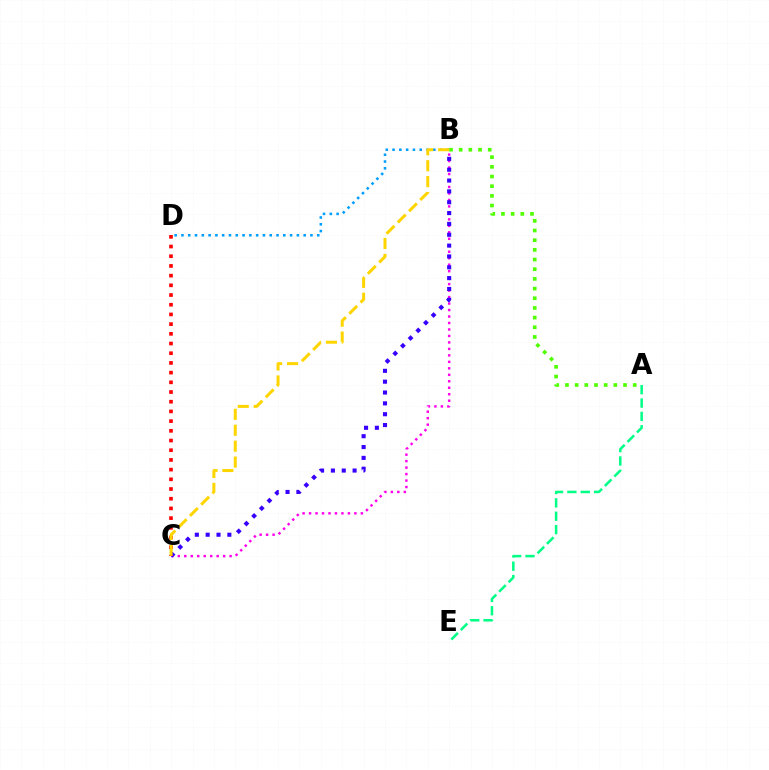{('B', 'D'): [{'color': '#009eff', 'line_style': 'dotted', 'thickness': 1.84}], ('B', 'C'): [{'color': '#ff00ed', 'line_style': 'dotted', 'thickness': 1.76}, {'color': '#3700ff', 'line_style': 'dotted', 'thickness': 2.95}, {'color': '#ffd500', 'line_style': 'dashed', 'thickness': 2.16}], ('C', 'D'): [{'color': '#ff0000', 'line_style': 'dotted', 'thickness': 2.64}], ('A', 'B'): [{'color': '#4fff00', 'line_style': 'dotted', 'thickness': 2.63}], ('A', 'E'): [{'color': '#00ff86', 'line_style': 'dashed', 'thickness': 1.82}]}